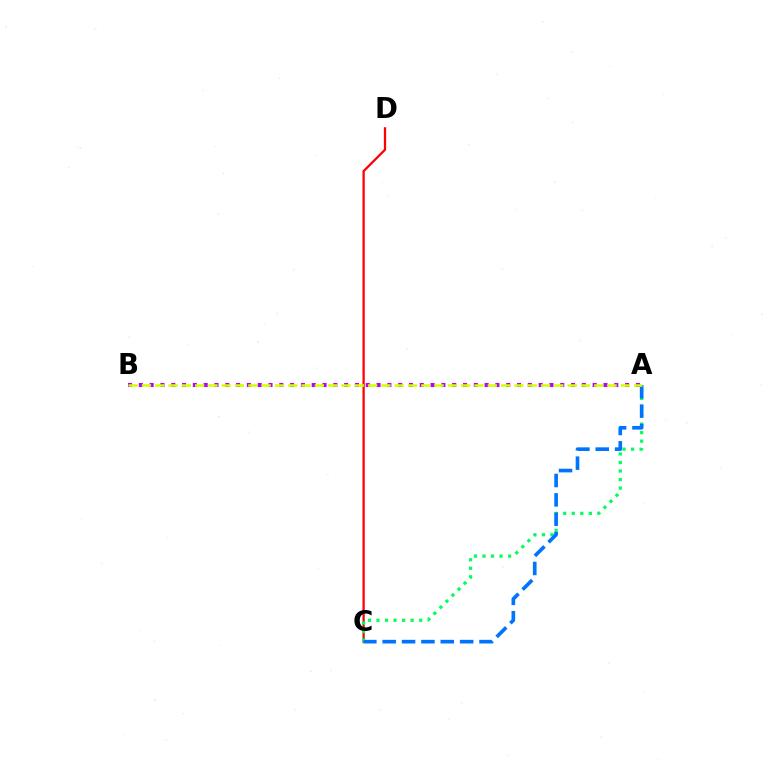{('C', 'D'): [{'color': '#ff0000', 'line_style': 'solid', 'thickness': 1.64}], ('A', 'B'): [{'color': '#b900ff', 'line_style': 'dotted', 'thickness': 2.94}, {'color': '#d1ff00', 'line_style': 'dashed', 'thickness': 1.81}], ('A', 'C'): [{'color': '#00ff5c', 'line_style': 'dotted', 'thickness': 2.32}, {'color': '#0074ff', 'line_style': 'dashed', 'thickness': 2.63}]}